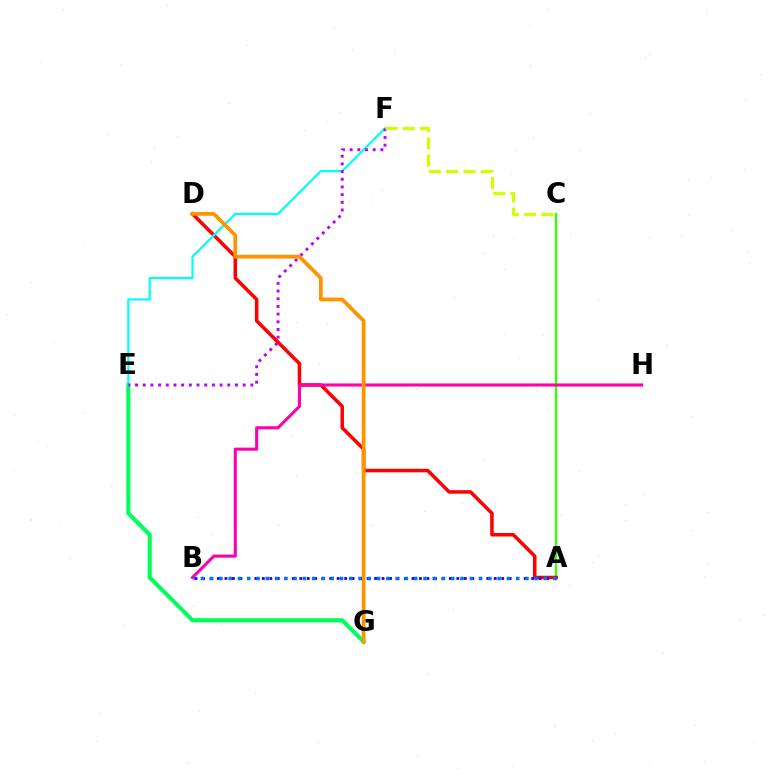{('E', 'G'): [{'color': '#00ff5c', 'line_style': 'solid', 'thickness': 2.96}], ('A', 'C'): [{'color': '#3dff00', 'line_style': 'solid', 'thickness': 1.72}], ('A', 'D'): [{'color': '#ff0000', 'line_style': 'solid', 'thickness': 2.54}], ('B', 'H'): [{'color': '#ff00ac', 'line_style': 'solid', 'thickness': 2.22}], ('E', 'F'): [{'color': '#00fff6', 'line_style': 'solid', 'thickness': 1.59}, {'color': '#b900ff', 'line_style': 'dotted', 'thickness': 2.09}], ('C', 'F'): [{'color': '#d1ff00', 'line_style': 'dashed', 'thickness': 2.35}], ('D', 'G'): [{'color': '#ff9400', 'line_style': 'solid', 'thickness': 2.7}], ('A', 'B'): [{'color': '#2500ff', 'line_style': 'dotted', 'thickness': 2.03}, {'color': '#0074ff', 'line_style': 'dotted', 'thickness': 2.52}]}